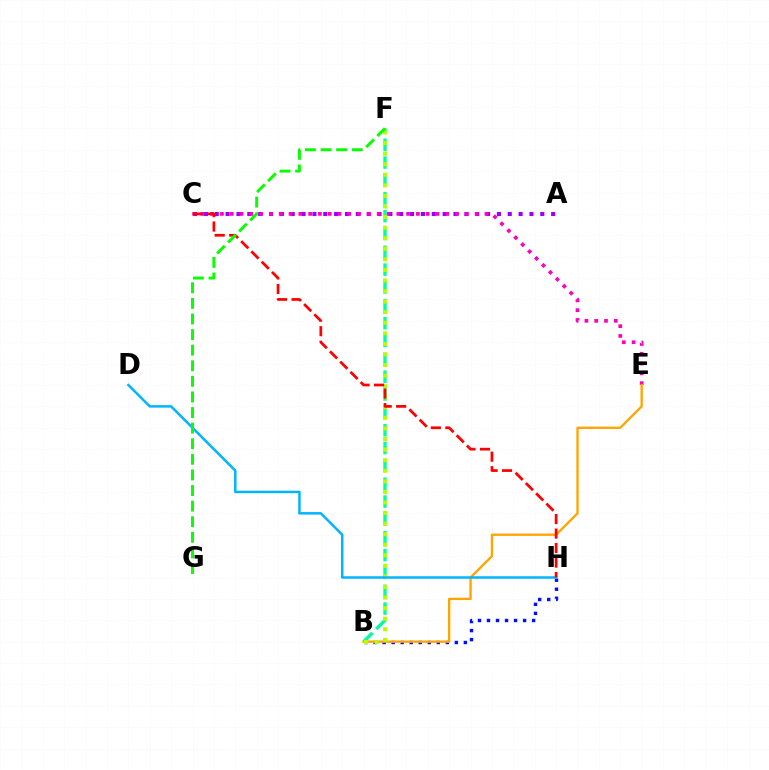{('A', 'C'): [{'color': '#9b00ff', 'line_style': 'dotted', 'thickness': 2.95}], ('C', 'E'): [{'color': '#ff00bd', 'line_style': 'dotted', 'thickness': 2.66}], ('B', 'H'): [{'color': '#0010ff', 'line_style': 'dotted', 'thickness': 2.45}], ('B', 'F'): [{'color': '#00ff9d', 'line_style': 'dashed', 'thickness': 2.42}, {'color': '#b3ff00', 'line_style': 'dotted', 'thickness': 2.87}], ('B', 'E'): [{'color': '#ffa500', 'line_style': 'solid', 'thickness': 1.68}], ('D', 'H'): [{'color': '#00b5ff', 'line_style': 'solid', 'thickness': 1.79}], ('C', 'H'): [{'color': '#ff0000', 'line_style': 'dashed', 'thickness': 1.97}], ('F', 'G'): [{'color': '#08ff00', 'line_style': 'dashed', 'thickness': 2.12}]}